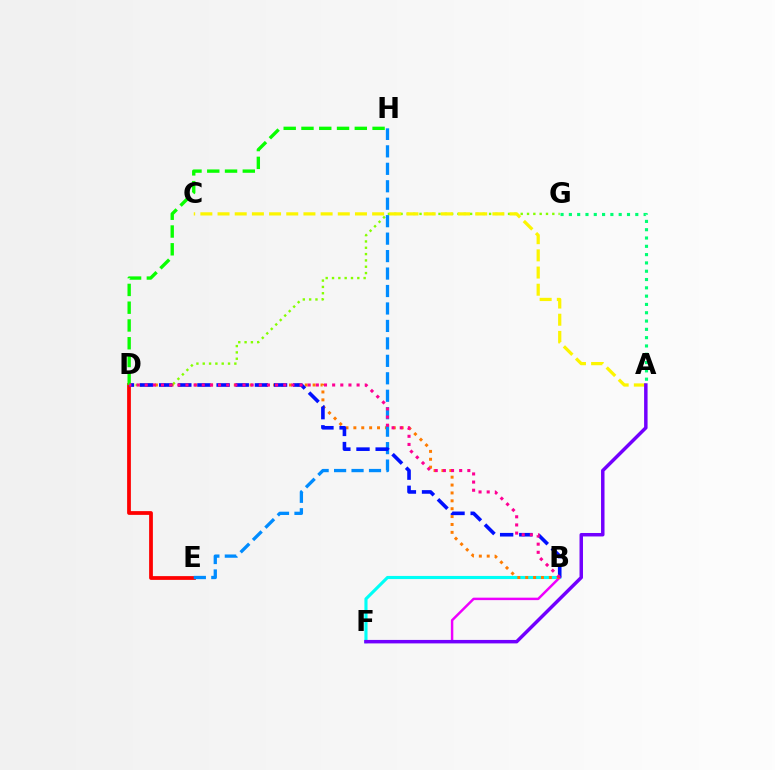{('B', 'F'): [{'color': '#00fff6', 'line_style': 'solid', 'thickness': 2.25}, {'color': '#ee00ff', 'line_style': 'solid', 'thickness': 1.77}], ('D', 'E'): [{'color': '#ff0000', 'line_style': 'solid', 'thickness': 2.71}], ('D', 'G'): [{'color': '#84ff00', 'line_style': 'dotted', 'thickness': 1.72}], ('B', 'D'): [{'color': '#ff7c00', 'line_style': 'dotted', 'thickness': 2.14}, {'color': '#0010ff', 'line_style': 'dashed', 'thickness': 2.6}, {'color': '#ff0094', 'line_style': 'dotted', 'thickness': 2.21}], ('E', 'H'): [{'color': '#008cff', 'line_style': 'dashed', 'thickness': 2.37}], ('A', 'G'): [{'color': '#00ff74', 'line_style': 'dotted', 'thickness': 2.26}], ('D', 'H'): [{'color': '#08ff00', 'line_style': 'dashed', 'thickness': 2.41}], ('A', 'C'): [{'color': '#fcf500', 'line_style': 'dashed', 'thickness': 2.33}], ('A', 'F'): [{'color': '#7200ff', 'line_style': 'solid', 'thickness': 2.5}]}